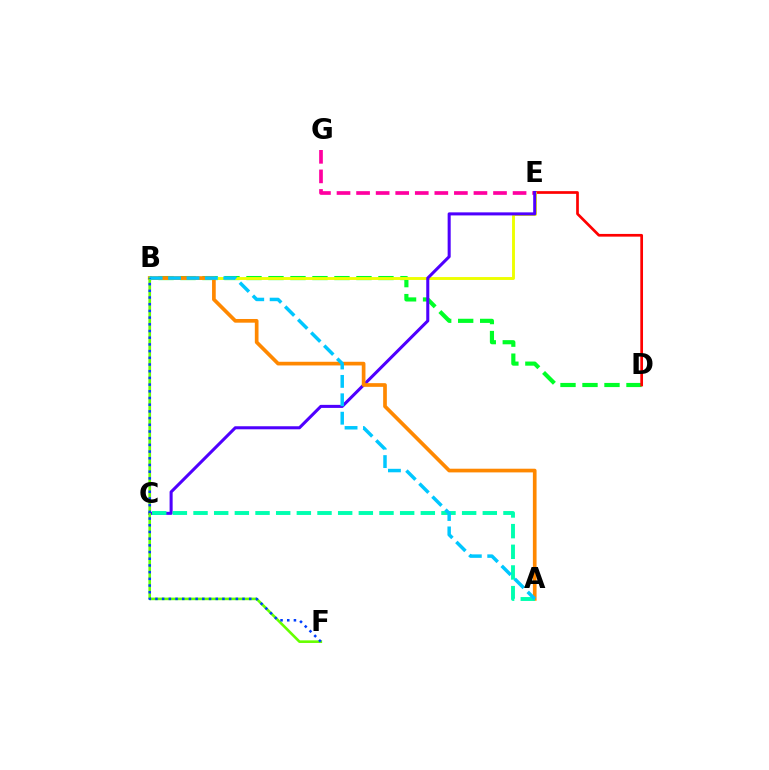{('B', 'D'): [{'color': '#00ff27', 'line_style': 'dashed', 'thickness': 2.99}], ('E', 'G'): [{'color': '#ff00a0', 'line_style': 'dashed', 'thickness': 2.66}], ('D', 'E'): [{'color': '#ff0000', 'line_style': 'solid', 'thickness': 1.95}], ('B', 'C'): [{'color': '#d600ff', 'line_style': 'solid', 'thickness': 1.53}], ('B', 'E'): [{'color': '#eeff00', 'line_style': 'solid', 'thickness': 2.09}], ('C', 'E'): [{'color': '#4f00ff', 'line_style': 'solid', 'thickness': 2.2}], ('A', 'B'): [{'color': '#ff8800', 'line_style': 'solid', 'thickness': 2.65}, {'color': '#00c7ff', 'line_style': 'dashed', 'thickness': 2.5}], ('B', 'F'): [{'color': '#66ff00', 'line_style': 'solid', 'thickness': 1.88}, {'color': '#003fff', 'line_style': 'dotted', 'thickness': 1.82}], ('A', 'C'): [{'color': '#00ffaf', 'line_style': 'dashed', 'thickness': 2.81}]}